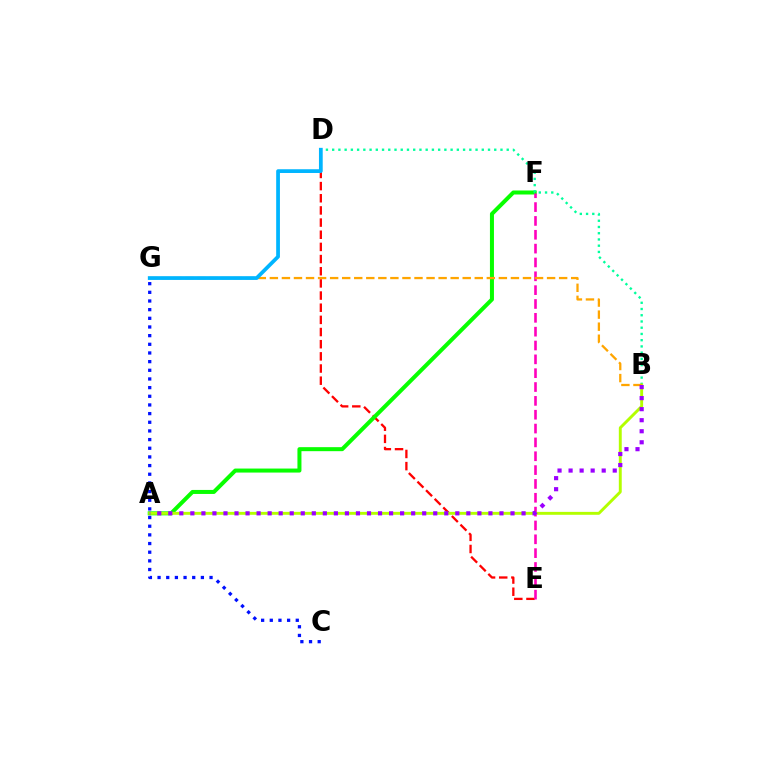{('D', 'E'): [{'color': '#ff0000', 'line_style': 'dashed', 'thickness': 1.65}], ('A', 'F'): [{'color': '#08ff00', 'line_style': 'solid', 'thickness': 2.89}], ('B', 'D'): [{'color': '#00ff9d', 'line_style': 'dotted', 'thickness': 1.69}], ('E', 'F'): [{'color': '#ff00bd', 'line_style': 'dashed', 'thickness': 1.88}], ('A', 'B'): [{'color': '#b3ff00', 'line_style': 'solid', 'thickness': 2.1}, {'color': '#9b00ff', 'line_style': 'dotted', 'thickness': 3.0}], ('B', 'G'): [{'color': '#ffa500', 'line_style': 'dashed', 'thickness': 1.64}], ('D', 'G'): [{'color': '#00b5ff', 'line_style': 'solid', 'thickness': 2.7}], ('C', 'G'): [{'color': '#0010ff', 'line_style': 'dotted', 'thickness': 2.35}]}